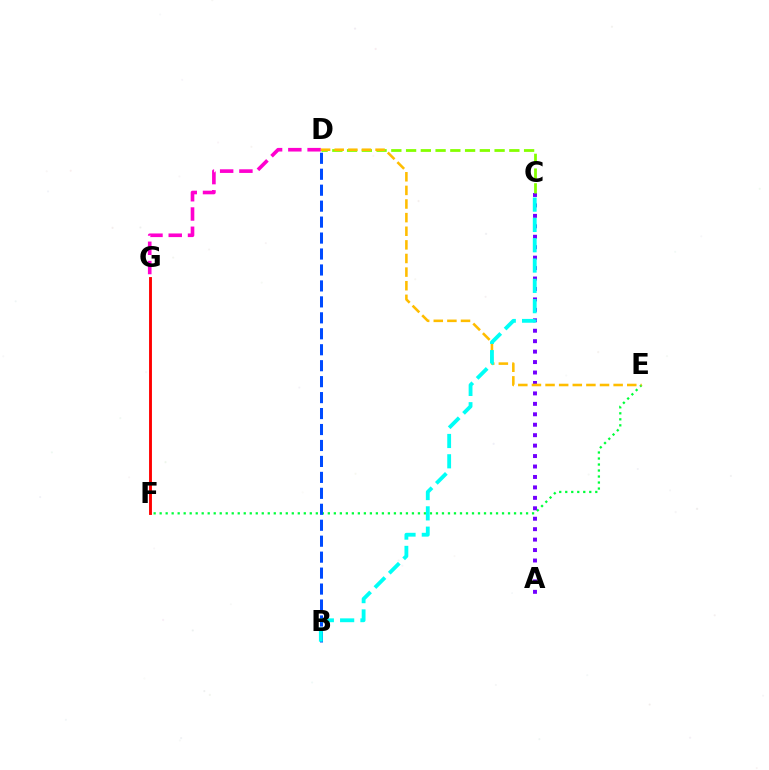{('E', 'F'): [{'color': '#00ff39', 'line_style': 'dotted', 'thickness': 1.63}], ('A', 'C'): [{'color': '#7200ff', 'line_style': 'dotted', 'thickness': 2.84}], ('D', 'G'): [{'color': '#ff00cf', 'line_style': 'dashed', 'thickness': 2.62}], ('C', 'D'): [{'color': '#84ff00', 'line_style': 'dashed', 'thickness': 2.0}], ('F', 'G'): [{'color': '#ff0000', 'line_style': 'solid', 'thickness': 2.07}], ('B', 'D'): [{'color': '#004bff', 'line_style': 'dashed', 'thickness': 2.17}], ('D', 'E'): [{'color': '#ffbd00', 'line_style': 'dashed', 'thickness': 1.85}], ('B', 'C'): [{'color': '#00fff6', 'line_style': 'dashed', 'thickness': 2.76}]}